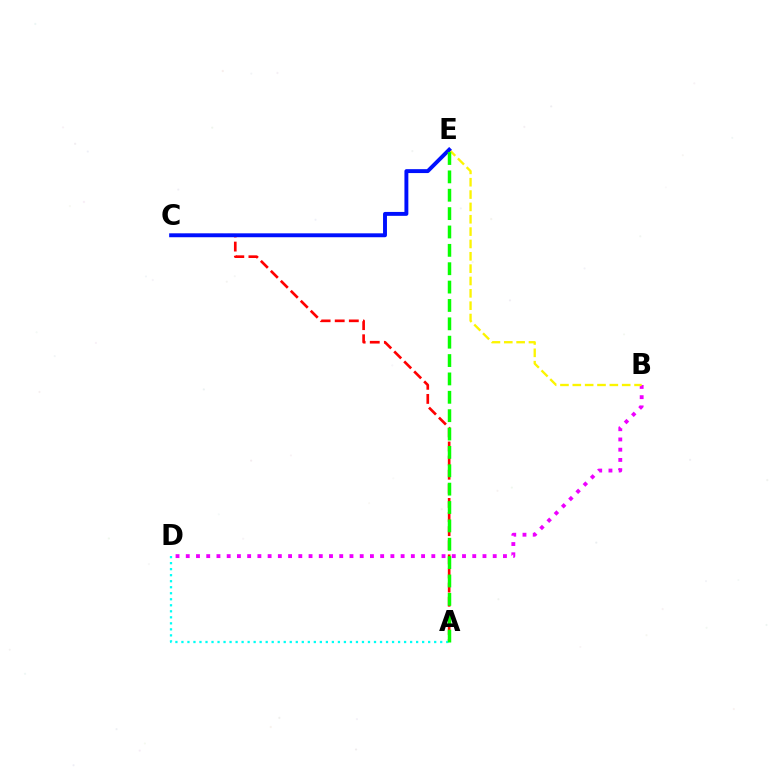{('B', 'D'): [{'color': '#ee00ff', 'line_style': 'dotted', 'thickness': 2.78}], ('A', 'C'): [{'color': '#ff0000', 'line_style': 'dashed', 'thickness': 1.92}], ('B', 'E'): [{'color': '#fcf500', 'line_style': 'dashed', 'thickness': 1.68}], ('A', 'D'): [{'color': '#00fff6', 'line_style': 'dotted', 'thickness': 1.64}], ('C', 'E'): [{'color': '#0010ff', 'line_style': 'solid', 'thickness': 2.82}], ('A', 'E'): [{'color': '#08ff00', 'line_style': 'dashed', 'thickness': 2.5}]}